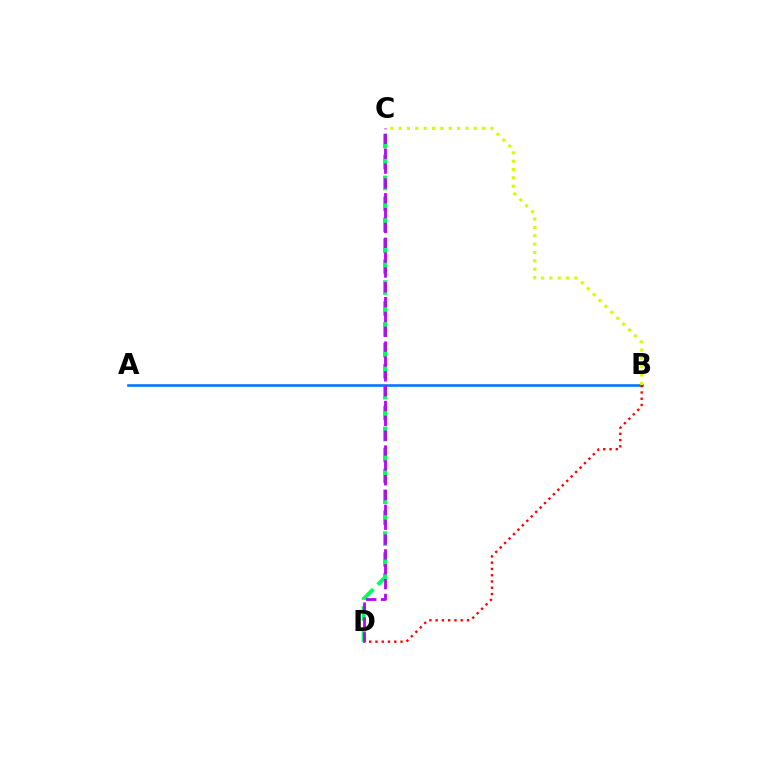{('C', 'D'): [{'color': '#00ff5c', 'line_style': 'dashed', 'thickness': 2.84}, {'color': '#b900ff', 'line_style': 'dashed', 'thickness': 2.02}], ('A', 'B'): [{'color': '#0074ff', 'line_style': 'solid', 'thickness': 1.86}], ('B', 'D'): [{'color': '#ff0000', 'line_style': 'dotted', 'thickness': 1.71}], ('B', 'C'): [{'color': '#d1ff00', 'line_style': 'dotted', 'thickness': 2.27}]}